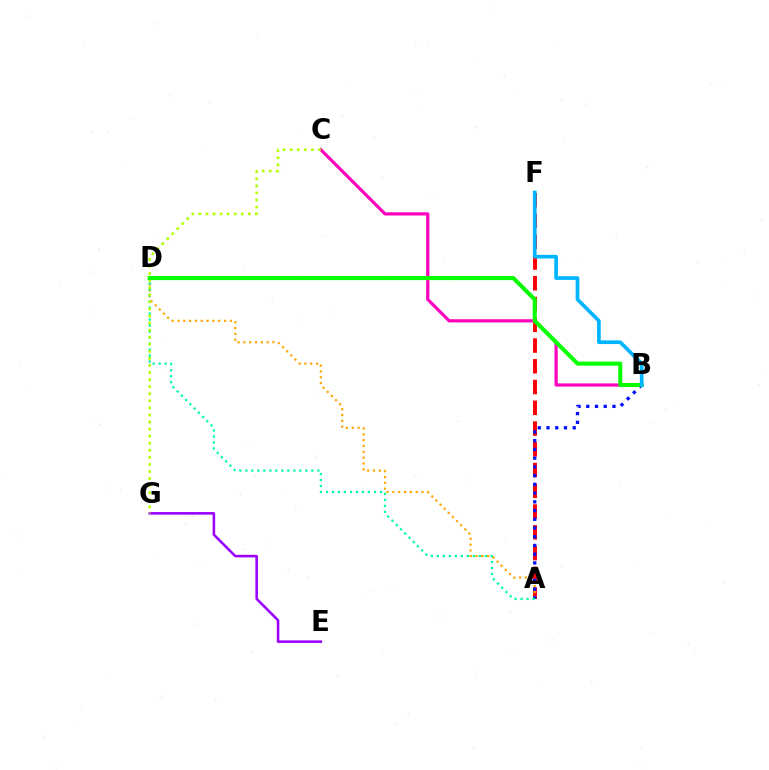{('A', 'F'): [{'color': '#ff0000', 'line_style': 'dashed', 'thickness': 2.82}], ('B', 'C'): [{'color': '#ff00bd', 'line_style': 'solid', 'thickness': 2.31}], ('A', 'D'): [{'color': '#ffa500', 'line_style': 'dotted', 'thickness': 1.58}, {'color': '#00ff9d', 'line_style': 'dotted', 'thickness': 1.63}], ('E', 'G'): [{'color': '#9b00ff', 'line_style': 'solid', 'thickness': 1.85}], ('A', 'B'): [{'color': '#0010ff', 'line_style': 'dotted', 'thickness': 2.37}], ('C', 'G'): [{'color': '#b3ff00', 'line_style': 'dotted', 'thickness': 1.92}], ('B', 'D'): [{'color': '#08ff00', 'line_style': 'solid', 'thickness': 2.93}], ('B', 'F'): [{'color': '#00b5ff', 'line_style': 'solid', 'thickness': 2.66}]}